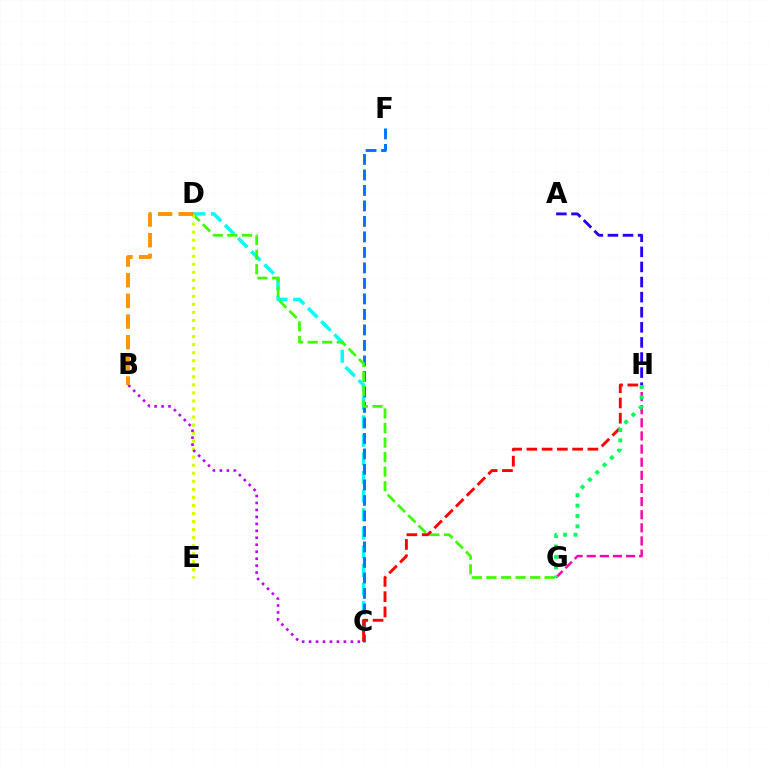{('G', 'H'): [{'color': '#ff00ac', 'line_style': 'dashed', 'thickness': 1.78}, {'color': '#00ff5c', 'line_style': 'dotted', 'thickness': 2.82}], ('C', 'D'): [{'color': '#00fff6', 'line_style': 'dashed', 'thickness': 2.52}], ('A', 'H'): [{'color': '#2500ff', 'line_style': 'dashed', 'thickness': 2.05}], ('C', 'F'): [{'color': '#0074ff', 'line_style': 'dashed', 'thickness': 2.11}], ('D', 'G'): [{'color': '#3dff00', 'line_style': 'dashed', 'thickness': 1.98}], ('D', 'E'): [{'color': '#d1ff00', 'line_style': 'dotted', 'thickness': 2.18}], ('C', 'H'): [{'color': '#ff0000', 'line_style': 'dashed', 'thickness': 2.07}], ('B', 'C'): [{'color': '#b900ff', 'line_style': 'dotted', 'thickness': 1.89}], ('B', 'D'): [{'color': '#ff9400', 'line_style': 'dashed', 'thickness': 2.81}]}